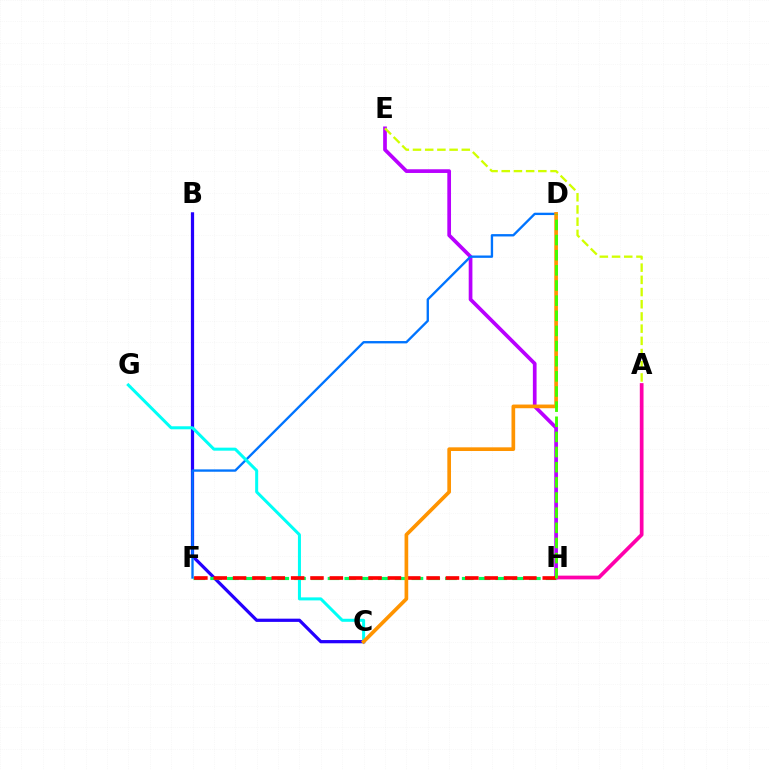{('E', 'H'): [{'color': '#b900ff', 'line_style': 'solid', 'thickness': 2.66}], ('B', 'C'): [{'color': '#2500ff', 'line_style': 'solid', 'thickness': 2.33}], ('F', 'H'): [{'color': '#00ff5c', 'line_style': 'dashed', 'thickness': 2.28}, {'color': '#ff0000', 'line_style': 'dashed', 'thickness': 2.63}], ('D', 'F'): [{'color': '#0074ff', 'line_style': 'solid', 'thickness': 1.69}], ('A', 'H'): [{'color': '#ff00ac', 'line_style': 'solid', 'thickness': 2.68}], ('C', 'G'): [{'color': '#00fff6', 'line_style': 'solid', 'thickness': 2.17}], ('C', 'D'): [{'color': '#ff9400', 'line_style': 'solid', 'thickness': 2.65}], ('D', 'H'): [{'color': '#3dff00', 'line_style': 'dashed', 'thickness': 2.06}], ('A', 'E'): [{'color': '#d1ff00', 'line_style': 'dashed', 'thickness': 1.66}]}